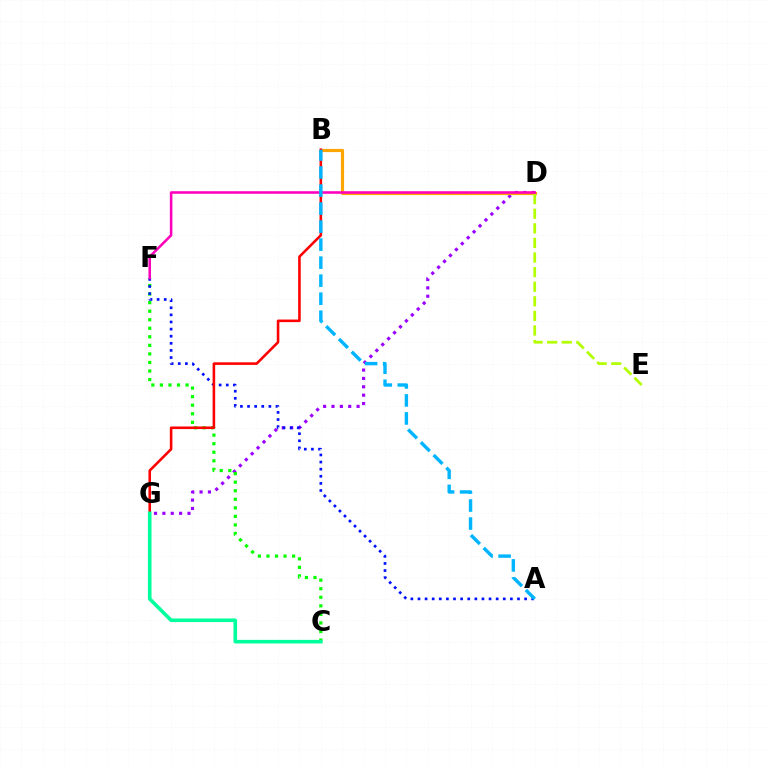{('D', 'G'): [{'color': '#9b00ff', 'line_style': 'dotted', 'thickness': 2.27}], ('C', 'F'): [{'color': '#08ff00', 'line_style': 'dotted', 'thickness': 2.32}], ('B', 'D'): [{'color': '#ffa500', 'line_style': 'solid', 'thickness': 2.29}], ('A', 'F'): [{'color': '#0010ff', 'line_style': 'dotted', 'thickness': 1.93}], ('B', 'G'): [{'color': '#ff0000', 'line_style': 'solid', 'thickness': 1.86}], ('D', 'F'): [{'color': '#ff00bd', 'line_style': 'solid', 'thickness': 1.84}], ('C', 'G'): [{'color': '#00ff9d', 'line_style': 'solid', 'thickness': 2.59}], ('A', 'B'): [{'color': '#00b5ff', 'line_style': 'dashed', 'thickness': 2.45}], ('D', 'E'): [{'color': '#b3ff00', 'line_style': 'dashed', 'thickness': 1.98}]}